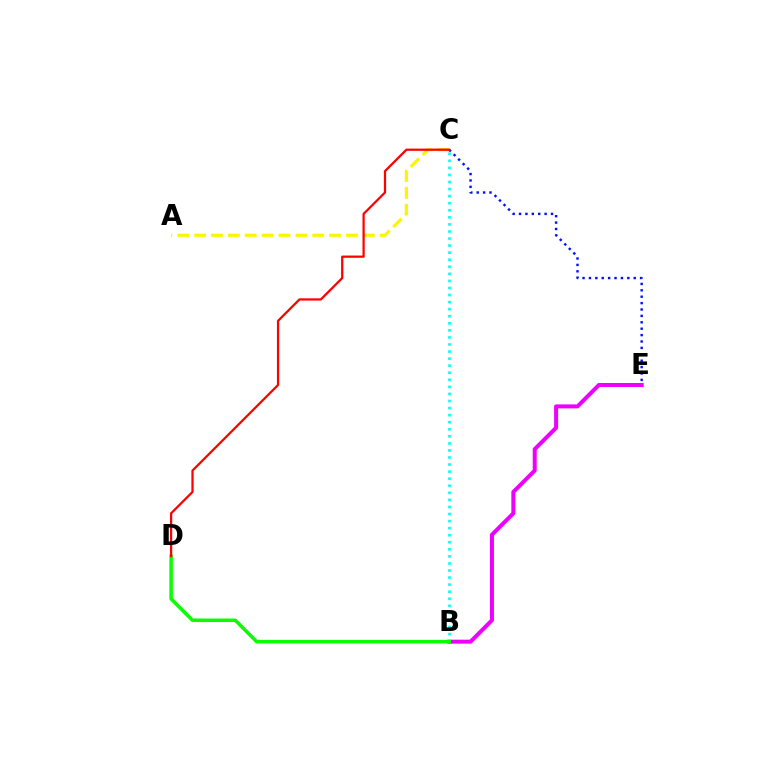{('B', 'E'): [{'color': '#ee00ff', 'line_style': 'solid', 'thickness': 2.88}], ('B', 'C'): [{'color': '#00fff6', 'line_style': 'dotted', 'thickness': 1.92}], ('B', 'D'): [{'color': '#08ff00', 'line_style': 'solid', 'thickness': 2.52}], ('A', 'C'): [{'color': '#fcf500', 'line_style': 'dashed', 'thickness': 2.29}], ('C', 'E'): [{'color': '#0010ff', 'line_style': 'dotted', 'thickness': 1.74}], ('C', 'D'): [{'color': '#ff0000', 'line_style': 'solid', 'thickness': 1.61}]}